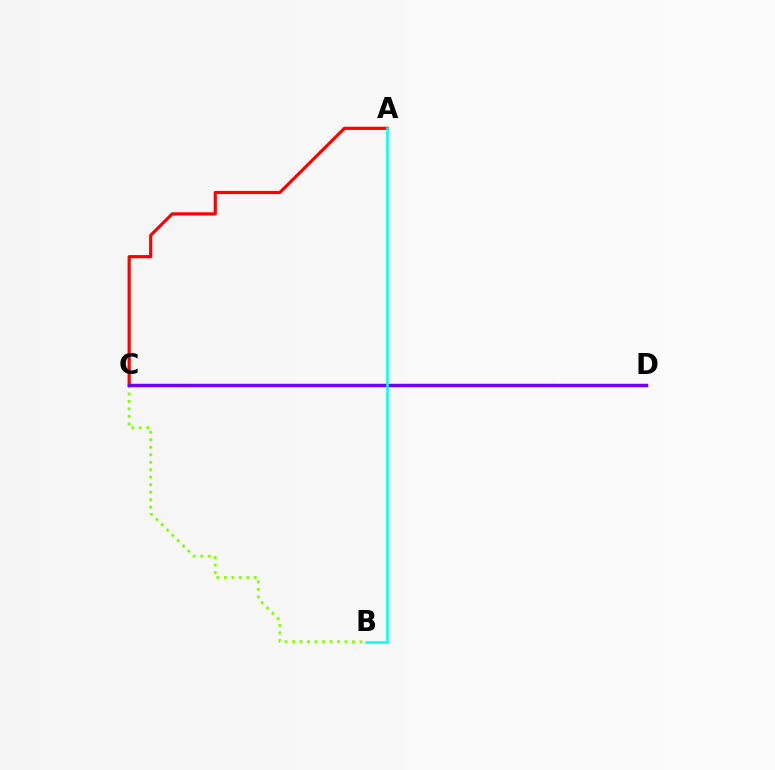{('B', 'C'): [{'color': '#84ff00', 'line_style': 'dotted', 'thickness': 2.03}], ('A', 'C'): [{'color': '#ff0000', 'line_style': 'solid', 'thickness': 2.29}], ('C', 'D'): [{'color': '#7200ff', 'line_style': 'solid', 'thickness': 2.49}], ('A', 'B'): [{'color': '#00fff6', 'line_style': 'solid', 'thickness': 1.8}]}